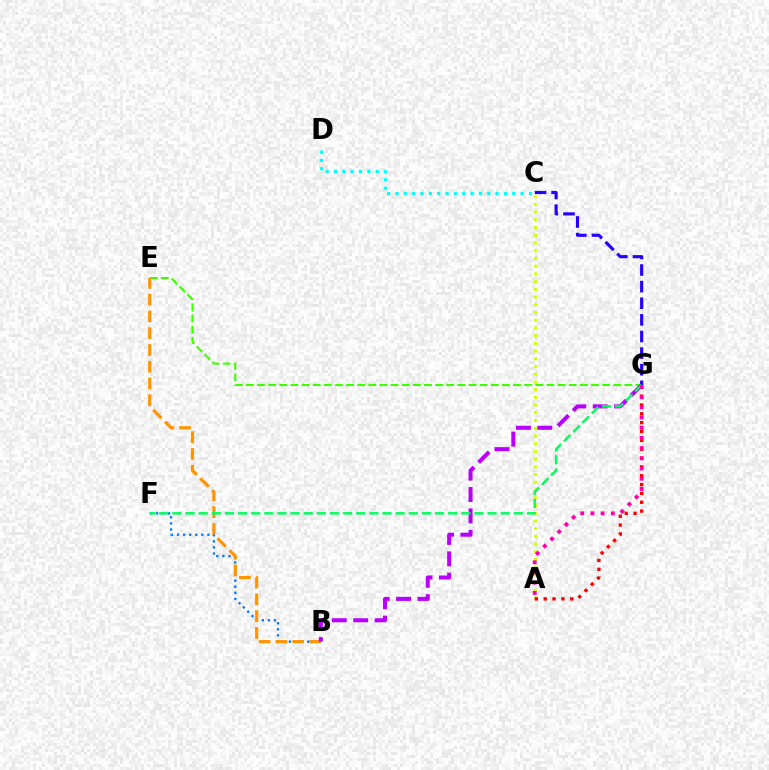{('A', 'C'): [{'color': '#d1ff00', 'line_style': 'dotted', 'thickness': 2.1}], ('C', 'D'): [{'color': '#00fff6', 'line_style': 'dotted', 'thickness': 2.27}], ('E', 'G'): [{'color': '#3dff00', 'line_style': 'dashed', 'thickness': 1.51}], ('B', 'F'): [{'color': '#0074ff', 'line_style': 'dotted', 'thickness': 1.65}], ('C', 'G'): [{'color': '#2500ff', 'line_style': 'dashed', 'thickness': 2.26}], ('A', 'G'): [{'color': '#ff0000', 'line_style': 'dotted', 'thickness': 2.4}, {'color': '#ff00ac', 'line_style': 'dotted', 'thickness': 2.77}], ('B', 'E'): [{'color': '#ff9400', 'line_style': 'dashed', 'thickness': 2.28}], ('B', 'G'): [{'color': '#b900ff', 'line_style': 'dashed', 'thickness': 2.91}], ('F', 'G'): [{'color': '#00ff5c', 'line_style': 'dashed', 'thickness': 1.78}]}